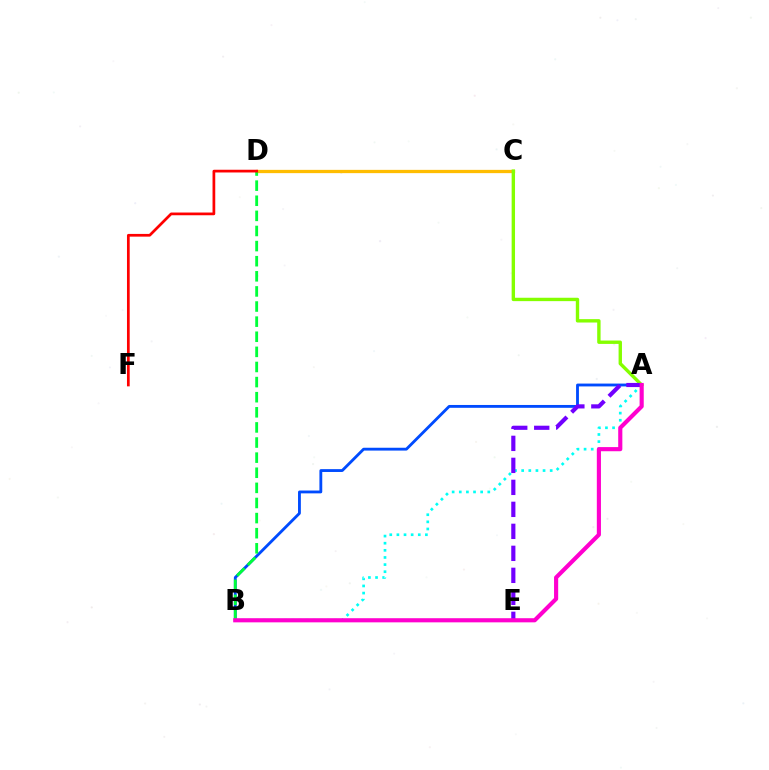{('A', 'B'): [{'color': '#004bff', 'line_style': 'solid', 'thickness': 2.04}, {'color': '#00fff6', 'line_style': 'dotted', 'thickness': 1.94}, {'color': '#ff00cf', 'line_style': 'solid', 'thickness': 2.98}], ('C', 'D'): [{'color': '#ffbd00', 'line_style': 'solid', 'thickness': 2.36}], ('A', 'C'): [{'color': '#84ff00', 'line_style': 'solid', 'thickness': 2.44}], ('A', 'E'): [{'color': '#7200ff', 'line_style': 'dashed', 'thickness': 2.99}], ('B', 'D'): [{'color': '#00ff39', 'line_style': 'dashed', 'thickness': 2.05}], ('D', 'F'): [{'color': '#ff0000', 'line_style': 'solid', 'thickness': 1.96}]}